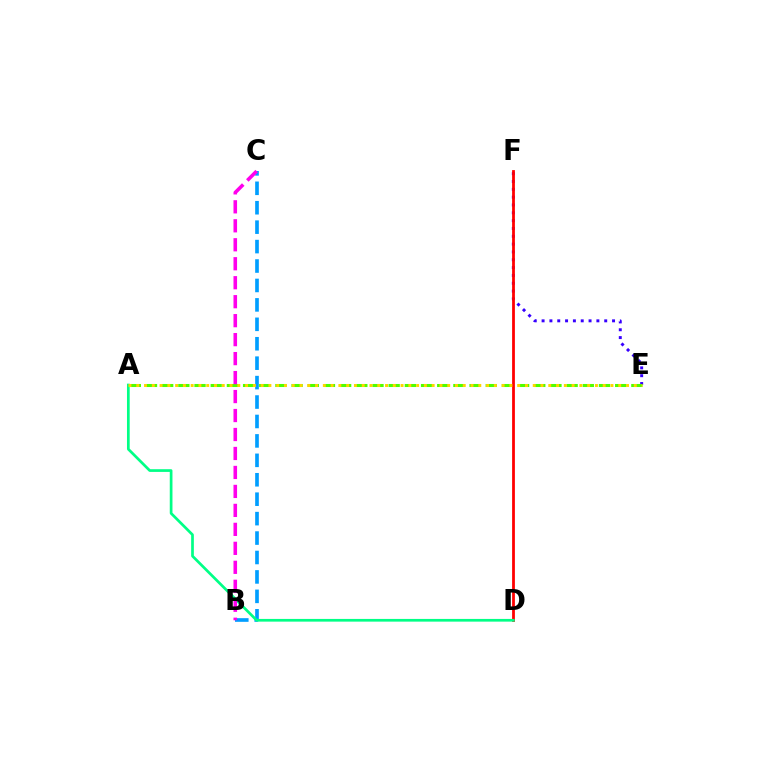{('E', 'F'): [{'color': '#3700ff', 'line_style': 'dotted', 'thickness': 2.13}], ('A', 'E'): [{'color': '#4fff00', 'line_style': 'dashed', 'thickness': 2.2}, {'color': '#ffd500', 'line_style': 'dotted', 'thickness': 2.11}], ('D', 'F'): [{'color': '#ff0000', 'line_style': 'solid', 'thickness': 2.0}], ('B', 'C'): [{'color': '#009eff', 'line_style': 'dashed', 'thickness': 2.64}, {'color': '#ff00ed', 'line_style': 'dashed', 'thickness': 2.58}], ('A', 'D'): [{'color': '#00ff86', 'line_style': 'solid', 'thickness': 1.95}]}